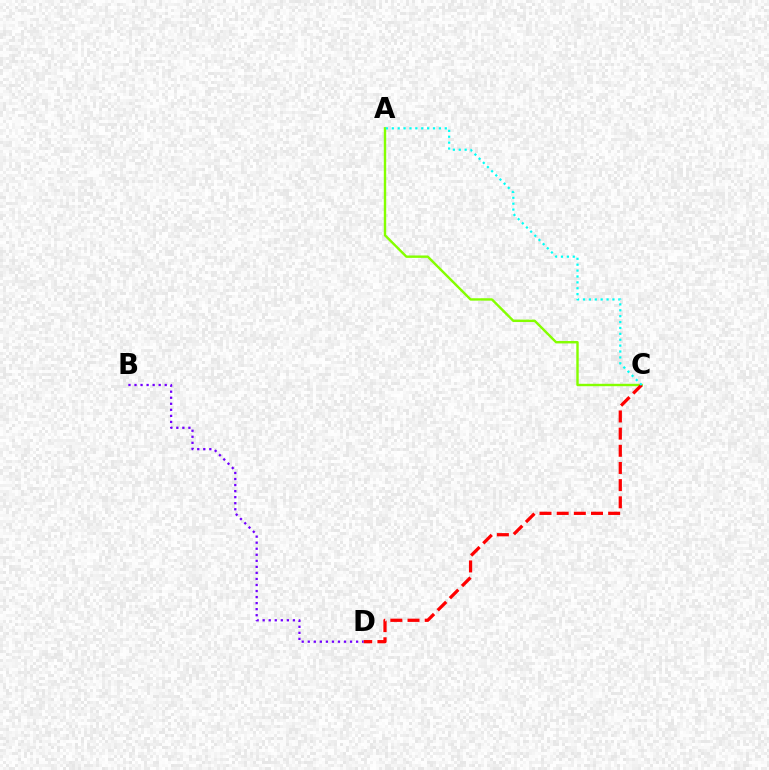{('A', 'C'): [{'color': '#84ff00', 'line_style': 'solid', 'thickness': 1.73}, {'color': '#00fff6', 'line_style': 'dotted', 'thickness': 1.6}], ('C', 'D'): [{'color': '#ff0000', 'line_style': 'dashed', 'thickness': 2.33}], ('B', 'D'): [{'color': '#7200ff', 'line_style': 'dotted', 'thickness': 1.64}]}